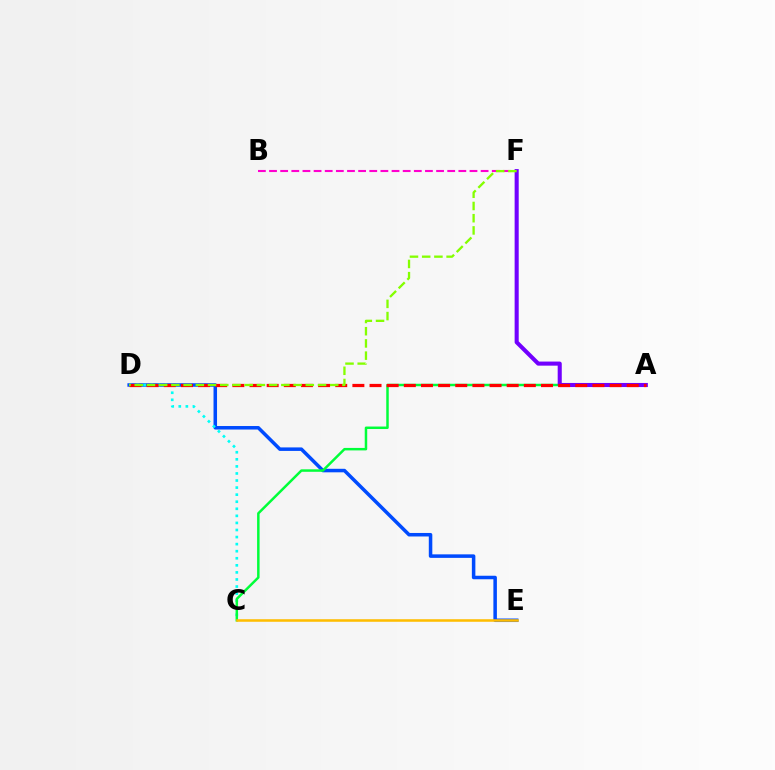{('B', 'F'): [{'color': '#ff00cf', 'line_style': 'dashed', 'thickness': 1.51}], ('D', 'E'): [{'color': '#004bff', 'line_style': 'solid', 'thickness': 2.53}], ('C', 'D'): [{'color': '#00fff6', 'line_style': 'dotted', 'thickness': 1.92}], ('A', 'C'): [{'color': '#00ff39', 'line_style': 'solid', 'thickness': 1.79}], ('A', 'F'): [{'color': '#7200ff', 'line_style': 'solid', 'thickness': 2.94}], ('A', 'D'): [{'color': '#ff0000', 'line_style': 'dashed', 'thickness': 2.33}], ('C', 'E'): [{'color': '#ffbd00', 'line_style': 'solid', 'thickness': 1.84}], ('D', 'F'): [{'color': '#84ff00', 'line_style': 'dashed', 'thickness': 1.66}]}